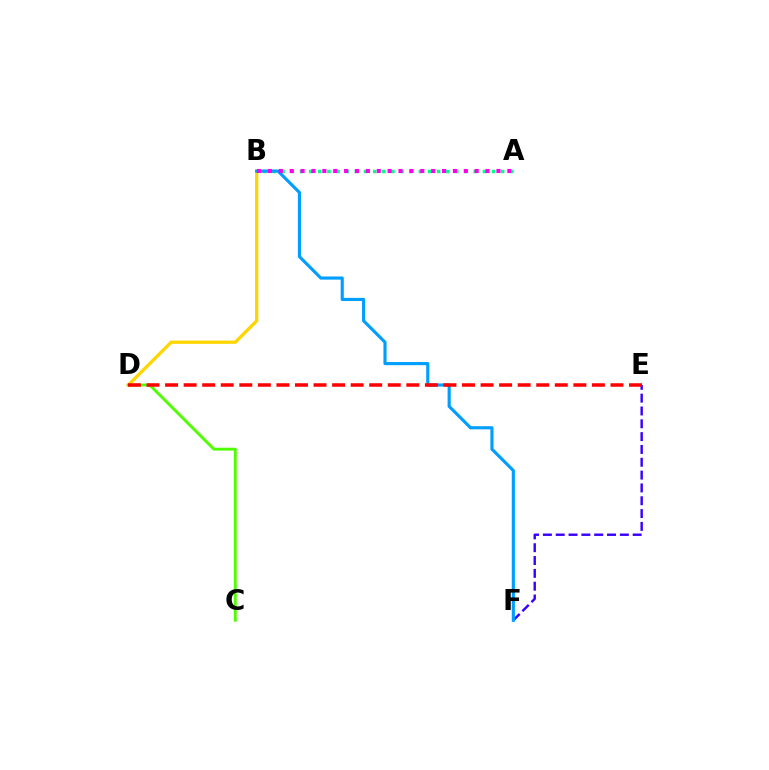{('E', 'F'): [{'color': '#3700ff', 'line_style': 'dashed', 'thickness': 1.74}], ('B', 'D'): [{'color': '#ffd500', 'line_style': 'solid', 'thickness': 2.36}], ('A', 'B'): [{'color': '#00ff86', 'line_style': 'dotted', 'thickness': 2.48}, {'color': '#ff00ed', 'line_style': 'dotted', 'thickness': 2.96}], ('B', 'F'): [{'color': '#009eff', 'line_style': 'solid', 'thickness': 2.26}], ('C', 'D'): [{'color': '#4fff00', 'line_style': 'solid', 'thickness': 2.08}], ('D', 'E'): [{'color': '#ff0000', 'line_style': 'dashed', 'thickness': 2.52}]}